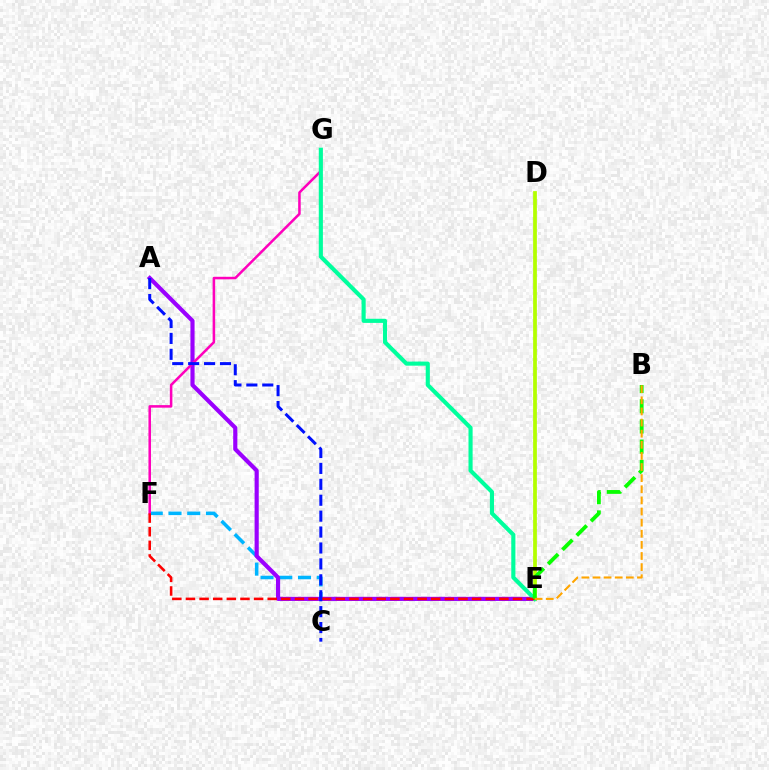{('E', 'F'): [{'color': '#00b5ff', 'line_style': 'dashed', 'thickness': 2.55}, {'color': '#ff0000', 'line_style': 'dashed', 'thickness': 1.85}], ('A', 'E'): [{'color': '#9b00ff', 'line_style': 'solid', 'thickness': 2.99}], ('F', 'G'): [{'color': '#ff00bd', 'line_style': 'solid', 'thickness': 1.82}], ('D', 'E'): [{'color': '#b3ff00', 'line_style': 'solid', 'thickness': 2.69}], ('E', 'G'): [{'color': '#00ff9d', 'line_style': 'solid', 'thickness': 2.97}], ('A', 'C'): [{'color': '#0010ff', 'line_style': 'dashed', 'thickness': 2.16}], ('B', 'E'): [{'color': '#08ff00', 'line_style': 'dashed', 'thickness': 2.74}, {'color': '#ffa500', 'line_style': 'dashed', 'thickness': 1.51}]}